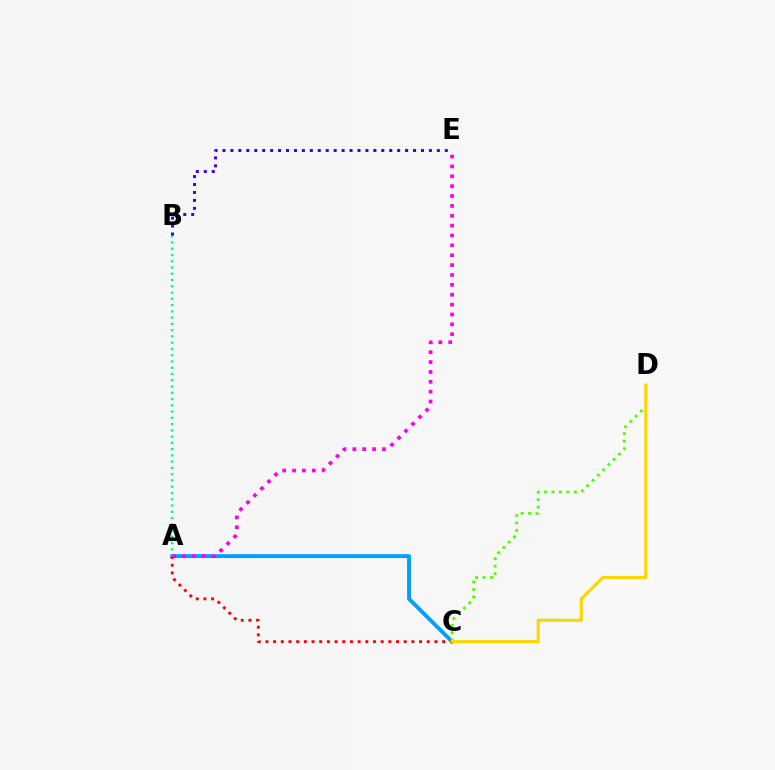{('A', 'C'): [{'color': '#009eff', 'line_style': 'solid', 'thickness': 2.78}, {'color': '#ff0000', 'line_style': 'dotted', 'thickness': 2.09}], ('C', 'D'): [{'color': '#4fff00', 'line_style': 'dotted', 'thickness': 2.03}, {'color': '#ffd500', 'line_style': 'solid', 'thickness': 2.25}], ('A', 'B'): [{'color': '#00ff86', 'line_style': 'dotted', 'thickness': 1.7}], ('A', 'E'): [{'color': '#ff00ed', 'line_style': 'dotted', 'thickness': 2.68}], ('B', 'E'): [{'color': '#3700ff', 'line_style': 'dotted', 'thickness': 2.16}]}